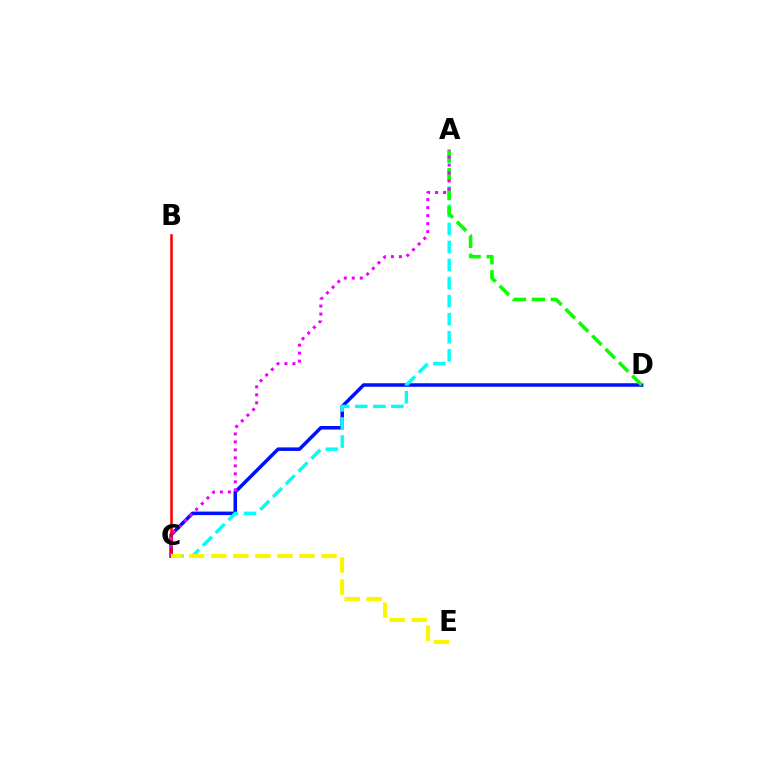{('C', 'D'): [{'color': '#0010ff', 'line_style': 'solid', 'thickness': 2.54}], ('A', 'C'): [{'color': '#00fff6', 'line_style': 'dashed', 'thickness': 2.45}, {'color': '#ee00ff', 'line_style': 'dotted', 'thickness': 2.17}], ('B', 'C'): [{'color': '#ff0000', 'line_style': 'solid', 'thickness': 1.85}], ('A', 'D'): [{'color': '#08ff00', 'line_style': 'dashed', 'thickness': 2.56}], ('C', 'E'): [{'color': '#fcf500', 'line_style': 'dashed', 'thickness': 2.99}]}